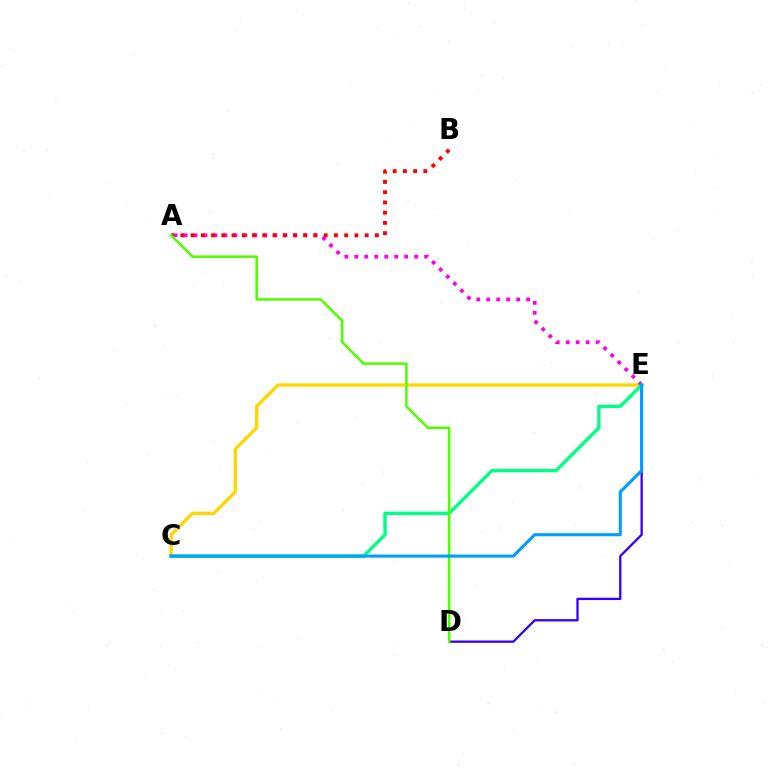{('C', 'E'): [{'color': '#ffd500', 'line_style': 'solid', 'thickness': 2.38}, {'color': '#00ff86', 'line_style': 'solid', 'thickness': 2.44}, {'color': '#009eff', 'line_style': 'solid', 'thickness': 2.21}], ('A', 'E'): [{'color': '#ff00ed', 'line_style': 'dotted', 'thickness': 2.71}], ('D', 'E'): [{'color': '#3700ff', 'line_style': 'solid', 'thickness': 1.67}], ('A', 'B'): [{'color': '#ff0000', 'line_style': 'dotted', 'thickness': 2.78}], ('A', 'D'): [{'color': '#4fff00', 'line_style': 'solid', 'thickness': 1.82}]}